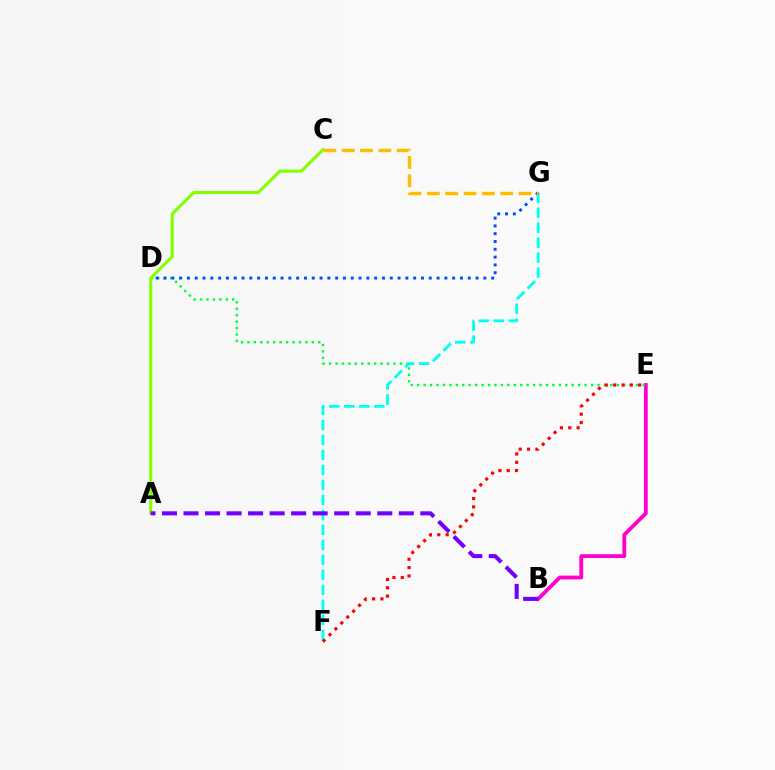{('B', 'E'): [{'color': '#ff00cf', 'line_style': 'solid', 'thickness': 2.74}], ('D', 'E'): [{'color': '#00ff39', 'line_style': 'dotted', 'thickness': 1.75}], ('F', 'G'): [{'color': '#00fff6', 'line_style': 'dashed', 'thickness': 2.04}], ('E', 'F'): [{'color': '#ff0000', 'line_style': 'dotted', 'thickness': 2.27}], ('D', 'G'): [{'color': '#004bff', 'line_style': 'dotted', 'thickness': 2.12}], ('A', 'C'): [{'color': '#84ff00', 'line_style': 'solid', 'thickness': 2.24}], ('A', 'B'): [{'color': '#7200ff', 'line_style': 'dashed', 'thickness': 2.92}], ('C', 'G'): [{'color': '#ffbd00', 'line_style': 'dashed', 'thickness': 2.49}]}